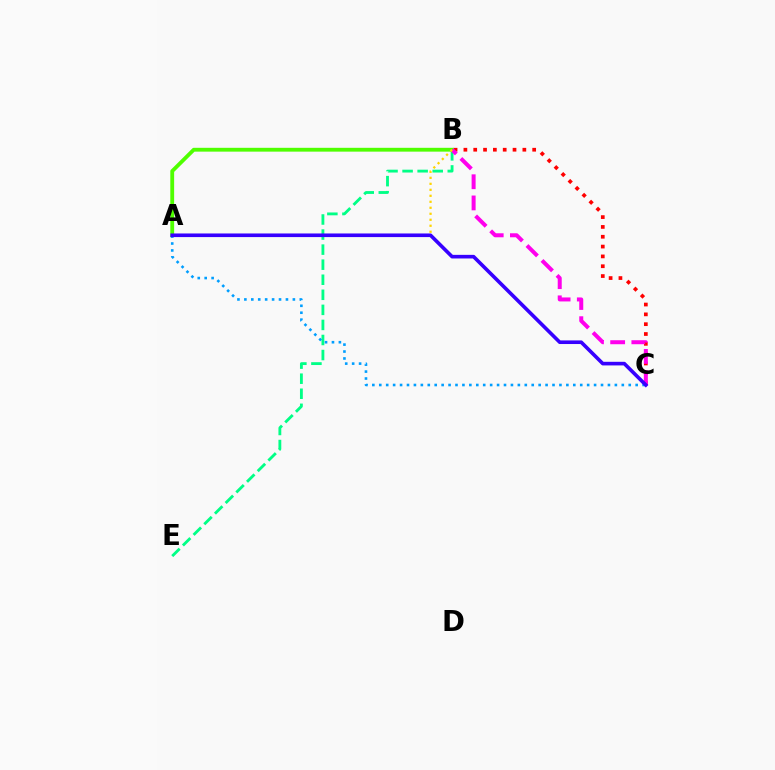{('B', 'C'): [{'color': '#ff0000', 'line_style': 'dotted', 'thickness': 2.67}, {'color': '#ff00ed', 'line_style': 'dashed', 'thickness': 2.88}], ('A', 'B'): [{'color': '#4fff00', 'line_style': 'solid', 'thickness': 2.76}, {'color': '#ffd500', 'line_style': 'dotted', 'thickness': 1.63}], ('B', 'E'): [{'color': '#00ff86', 'line_style': 'dashed', 'thickness': 2.05}], ('A', 'C'): [{'color': '#009eff', 'line_style': 'dotted', 'thickness': 1.88}, {'color': '#3700ff', 'line_style': 'solid', 'thickness': 2.61}]}